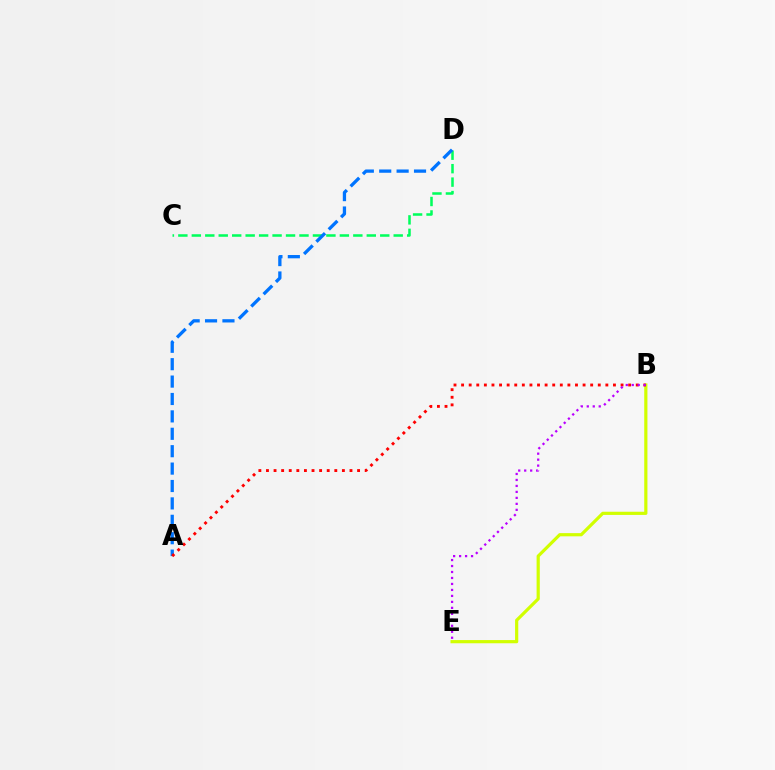{('B', 'E'): [{'color': '#d1ff00', 'line_style': 'solid', 'thickness': 2.3}, {'color': '#b900ff', 'line_style': 'dotted', 'thickness': 1.62}], ('C', 'D'): [{'color': '#00ff5c', 'line_style': 'dashed', 'thickness': 1.83}], ('A', 'D'): [{'color': '#0074ff', 'line_style': 'dashed', 'thickness': 2.36}], ('A', 'B'): [{'color': '#ff0000', 'line_style': 'dotted', 'thickness': 2.06}]}